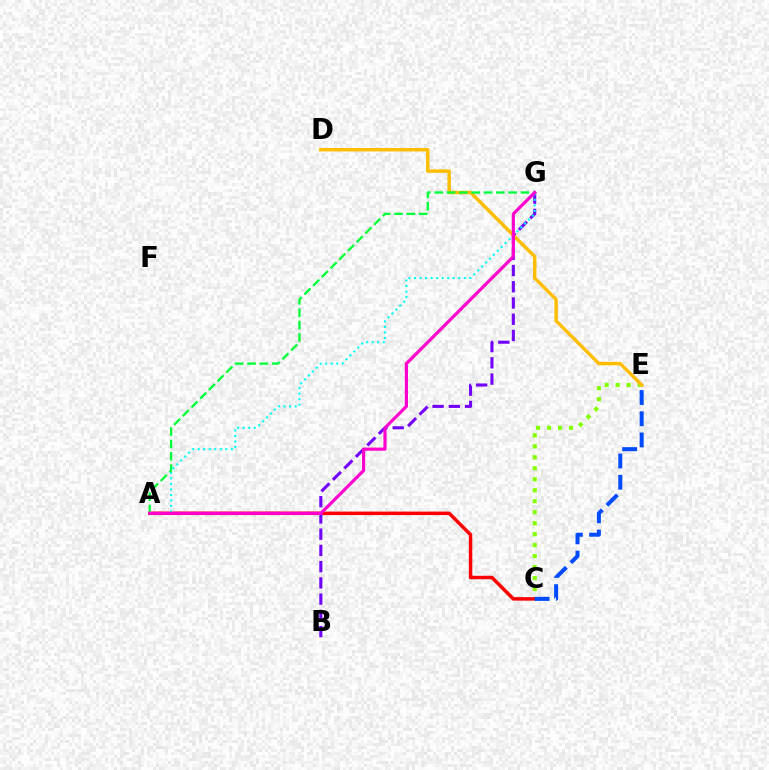{('C', 'E'): [{'color': '#84ff00', 'line_style': 'dotted', 'thickness': 2.98}, {'color': '#004bff', 'line_style': 'dashed', 'thickness': 2.88}], ('A', 'C'): [{'color': '#ff0000', 'line_style': 'solid', 'thickness': 2.5}], ('B', 'G'): [{'color': '#7200ff', 'line_style': 'dashed', 'thickness': 2.21}], ('D', 'E'): [{'color': '#ffbd00', 'line_style': 'solid', 'thickness': 2.46}], ('A', 'G'): [{'color': '#00fff6', 'line_style': 'dotted', 'thickness': 1.5}, {'color': '#00ff39', 'line_style': 'dashed', 'thickness': 1.67}, {'color': '#ff00cf', 'line_style': 'solid', 'thickness': 2.28}]}